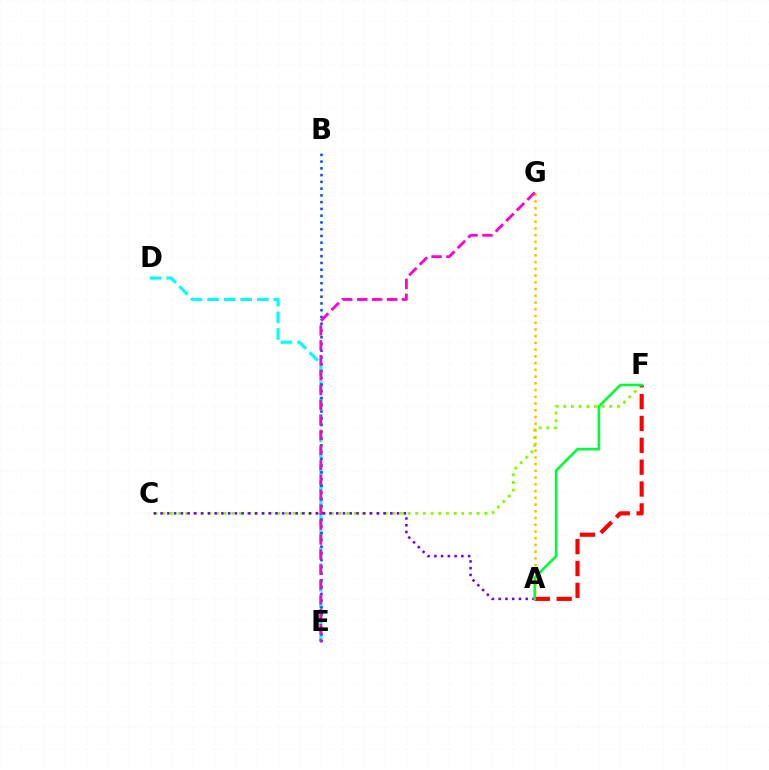{('D', 'E'): [{'color': '#00fff6', 'line_style': 'dashed', 'thickness': 2.25}], ('B', 'E'): [{'color': '#004bff', 'line_style': 'dotted', 'thickness': 1.84}], ('C', 'F'): [{'color': '#84ff00', 'line_style': 'dotted', 'thickness': 2.08}], ('A', 'G'): [{'color': '#ffbd00', 'line_style': 'dotted', 'thickness': 1.83}], ('E', 'G'): [{'color': '#ff00cf', 'line_style': 'dashed', 'thickness': 2.03}], ('A', 'F'): [{'color': '#ff0000', 'line_style': 'dashed', 'thickness': 2.97}, {'color': '#00ff39', 'line_style': 'solid', 'thickness': 1.89}], ('A', 'C'): [{'color': '#7200ff', 'line_style': 'dotted', 'thickness': 1.84}]}